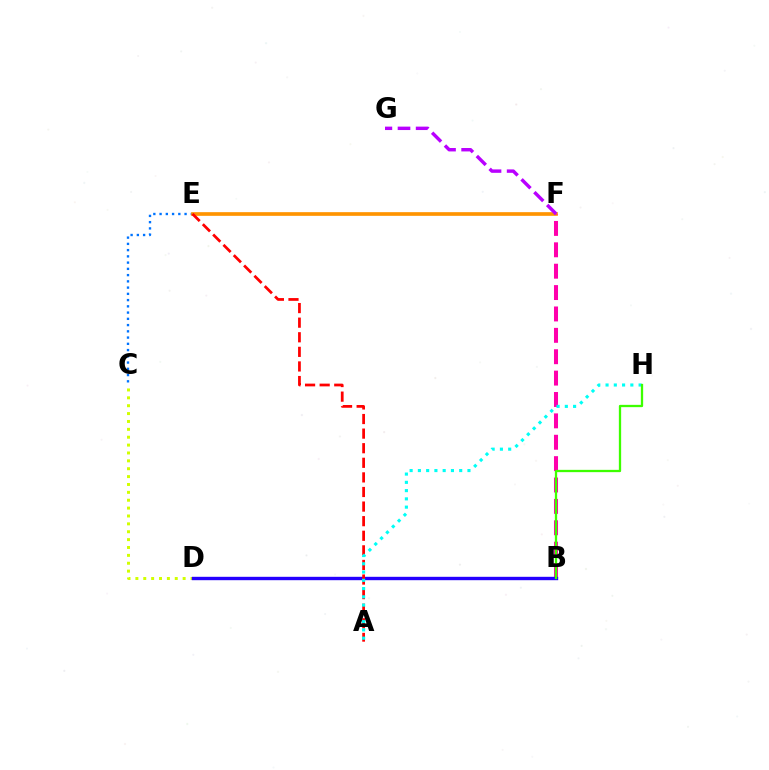{('C', 'E'): [{'color': '#0074ff', 'line_style': 'dotted', 'thickness': 1.7}], ('C', 'D'): [{'color': '#d1ff00', 'line_style': 'dotted', 'thickness': 2.14}], ('E', 'F'): [{'color': '#ff9400', 'line_style': 'solid', 'thickness': 2.65}], ('B', 'F'): [{'color': '#ff00ac', 'line_style': 'dashed', 'thickness': 2.9}], ('B', 'D'): [{'color': '#00ff5c', 'line_style': 'solid', 'thickness': 2.13}, {'color': '#2500ff', 'line_style': 'solid', 'thickness': 2.43}], ('A', 'E'): [{'color': '#ff0000', 'line_style': 'dashed', 'thickness': 1.98}], ('A', 'H'): [{'color': '#00fff6', 'line_style': 'dotted', 'thickness': 2.25}], ('F', 'G'): [{'color': '#b900ff', 'line_style': 'dashed', 'thickness': 2.46}], ('B', 'H'): [{'color': '#3dff00', 'line_style': 'solid', 'thickness': 1.65}]}